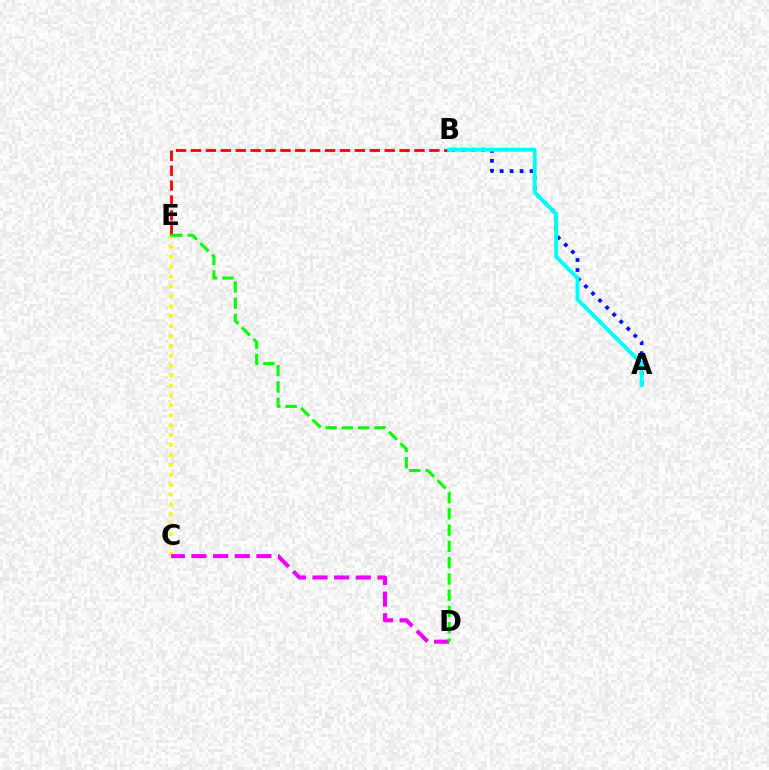{('C', 'E'): [{'color': '#fcf500', 'line_style': 'dotted', 'thickness': 2.69}], ('A', 'B'): [{'color': '#0010ff', 'line_style': 'dotted', 'thickness': 2.71}, {'color': '#00fff6', 'line_style': 'solid', 'thickness': 2.79}], ('B', 'E'): [{'color': '#ff0000', 'line_style': 'dashed', 'thickness': 2.02}], ('C', 'D'): [{'color': '#ee00ff', 'line_style': 'dashed', 'thickness': 2.94}], ('D', 'E'): [{'color': '#08ff00', 'line_style': 'dashed', 'thickness': 2.21}]}